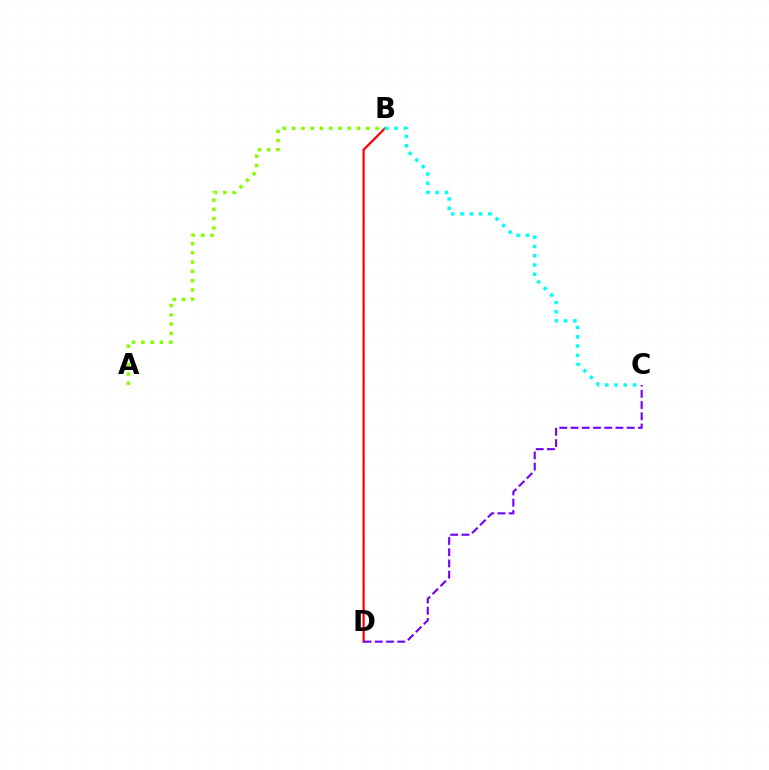{('B', 'D'): [{'color': '#ff0000', 'line_style': 'solid', 'thickness': 1.6}], ('A', 'B'): [{'color': '#84ff00', 'line_style': 'dotted', 'thickness': 2.52}], ('C', 'D'): [{'color': '#7200ff', 'line_style': 'dashed', 'thickness': 1.53}], ('B', 'C'): [{'color': '#00fff6', 'line_style': 'dotted', 'thickness': 2.52}]}